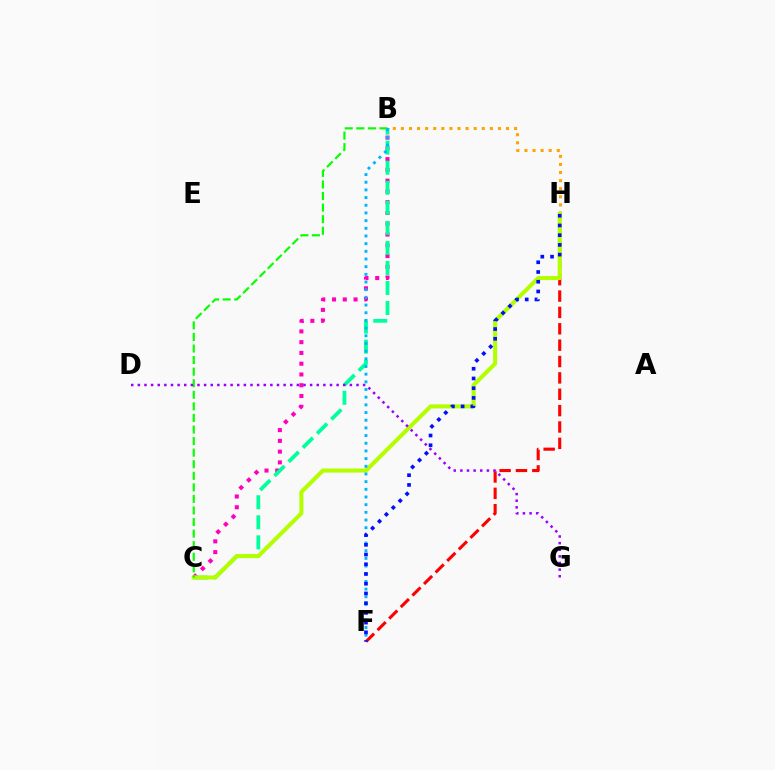{('B', 'H'): [{'color': '#ffa500', 'line_style': 'dotted', 'thickness': 2.2}], ('F', 'H'): [{'color': '#ff0000', 'line_style': 'dashed', 'thickness': 2.22}, {'color': '#0010ff', 'line_style': 'dotted', 'thickness': 2.64}], ('B', 'C'): [{'color': '#ff00bd', 'line_style': 'dotted', 'thickness': 2.92}, {'color': '#00ff9d', 'line_style': 'dashed', 'thickness': 2.72}, {'color': '#08ff00', 'line_style': 'dashed', 'thickness': 1.57}], ('C', 'H'): [{'color': '#b3ff00', 'line_style': 'solid', 'thickness': 2.92}], ('B', 'F'): [{'color': '#00b5ff', 'line_style': 'dotted', 'thickness': 2.09}], ('D', 'G'): [{'color': '#9b00ff', 'line_style': 'dotted', 'thickness': 1.8}]}